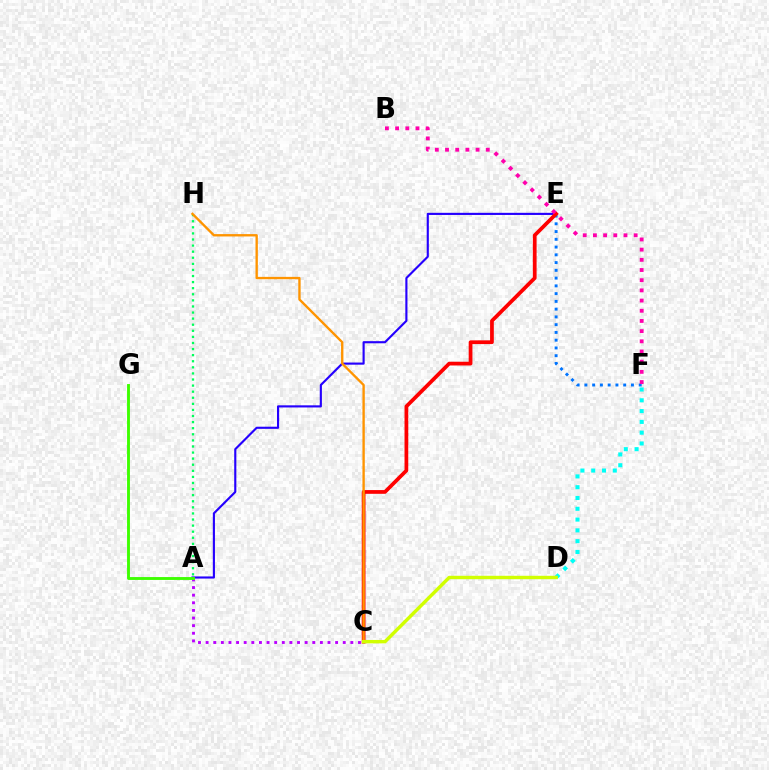{('D', 'F'): [{'color': '#00fff6', 'line_style': 'dotted', 'thickness': 2.93}], ('E', 'F'): [{'color': '#0074ff', 'line_style': 'dotted', 'thickness': 2.11}], ('A', 'C'): [{'color': '#b900ff', 'line_style': 'dotted', 'thickness': 2.07}], ('A', 'H'): [{'color': '#00ff5c', 'line_style': 'dotted', 'thickness': 1.65}], ('A', 'E'): [{'color': '#2500ff', 'line_style': 'solid', 'thickness': 1.54}], ('C', 'E'): [{'color': '#ff0000', 'line_style': 'solid', 'thickness': 2.69}], ('C', 'H'): [{'color': '#ff9400', 'line_style': 'solid', 'thickness': 1.7}], ('A', 'G'): [{'color': '#3dff00', 'line_style': 'solid', 'thickness': 2.07}], ('C', 'D'): [{'color': '#d1ff00', 'line_style': 'solid', 'thickness': 2.46}], ('B', 'F'): [{'color': '#ff00ac', 'line_style': 'dotted', 'thickness': 2.77}]}